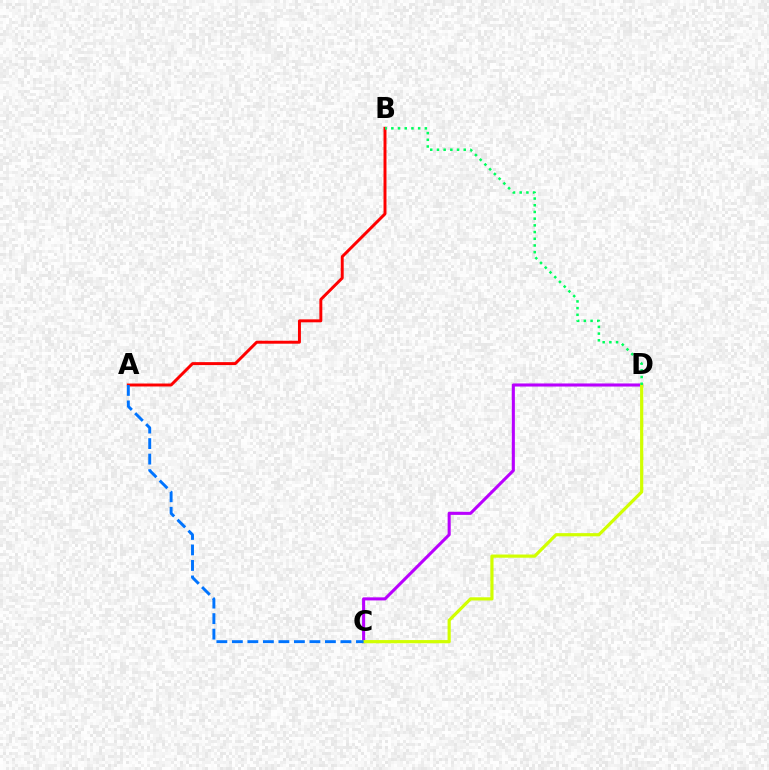{('A', 'B'): [{'color': '#ff0000', 'line_style': 'solid', 'thickness': 2.13}], ('C', 'D'): [{'color': '#b900ff', 'line_style': 'solid', 'thickness': 2.21}, {'color': '#d1ff00', 'line_style': 'solid', 'thickness': 2.29}], ('B', 'D'): [{'color': '#00ff5c', 'line_style': 'dotted', 'thickness': 1.82}], ('A', 'C'): [{'color': '#0074ff', 'line_style': 'dashed', 'thickness': 2.11}]}